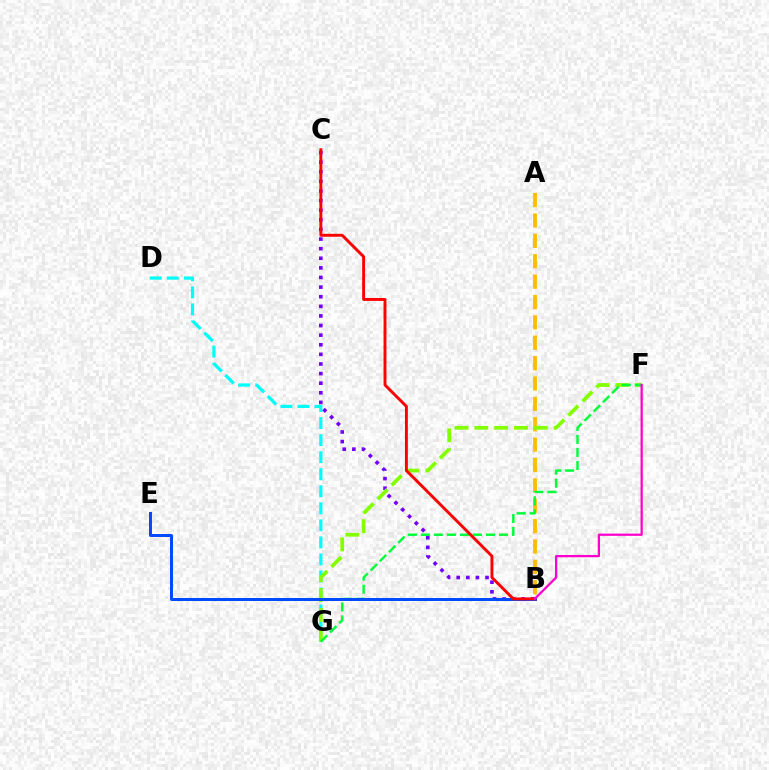{('D', 'G'): [{'color': '#00fff6', 'line_style': 'dashed', 'thickness': 2.31}], ('B', 'C'): [{'color': '#7200ff', 'line_style': 'dotted', 'thickness': 2.61}, {'color': '#ff0000', 'line_style': 'solid', 'thickness': 2.1}], ('A', 'B'): [{'color': '#ffbd00', 'line_style': 'dashed', 'thickness': 2.77}], ('F', 'G'): [{'color': '#84ff00', 'line_style': 'dashed', 'thickness': 2.69}, {'color': '#00ff39', 'line_style': 'dashed', 'thickness': 1.77}], ('B', 'E'): [{'color': '#004bff', 'line_style': 'solid', 'thickness': 2.16}], ('B', 'F'): [{'color': '#ff00cf', 'line_style': 'solid', 'thickness': 1.63}]}